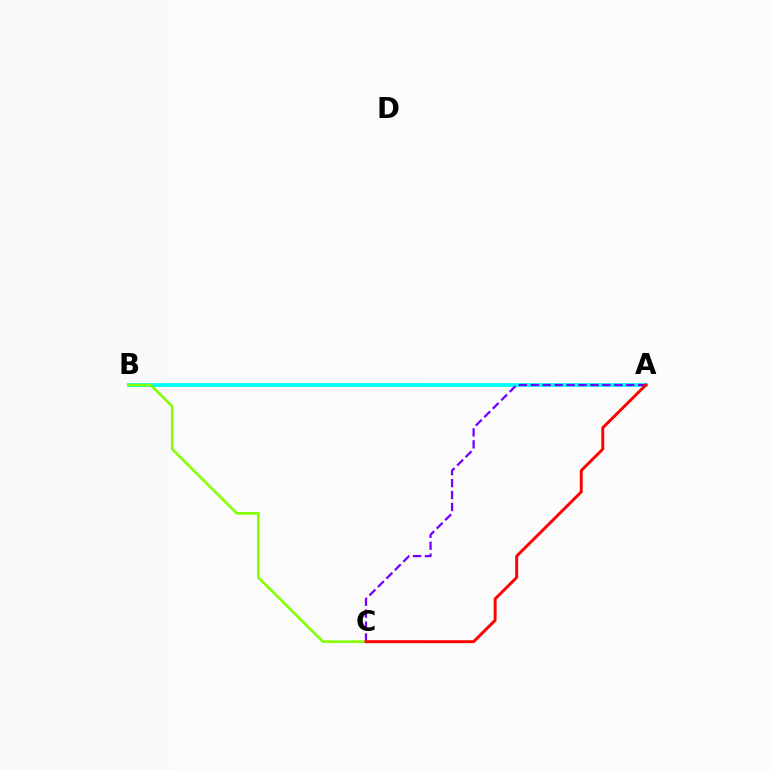{('A', 'B'): [{'color': '#00fff6', 'line_style': 'solid', 'thickness': 2.73}], ('A', 'C'): [{'color': '#7200ff', 'line_style': 'dashed', 'thickness': 1.62}, {'color': '#ff0000', 'line_style': 'solid', 'thickness': 2.11}], ('B', 'C'): [{'color': '#84ff00', 'line_style': 'solid', 'thickness': 1.87}]}